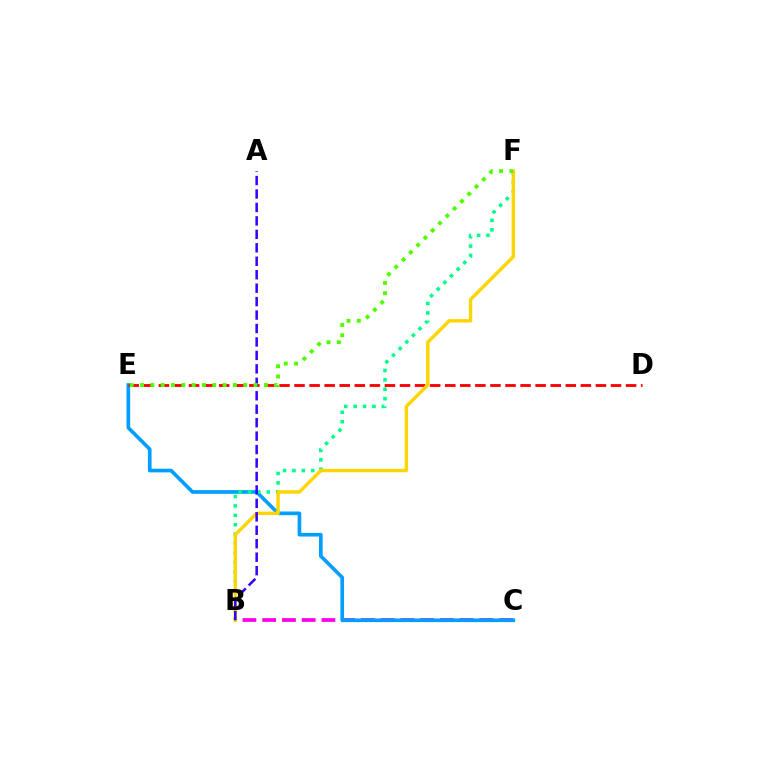{('B', 'C'): [{'color': '#ff00ed', 'line_style': 'dashed', 'thickness': 2.68}], ('C', 'E'): [{'color': '#009eff', 'line_style': 'solid', 'thickness': 2.63}], ('B', 'F'): [{'color': '#00ff86', 'line_style': 'dotted', 'thickness': 2.55}, {'color': '#ffd500', 'line_style': 'solid', 'thickness': 2.44}], ('D', 'E'): [{'color': '#ff0000', 'line_style': 'dashed', 'thickness': 2.05}], ('A', 'B'): [{'color': '#3700ff', 'line_style': 'dashed', 'thickness': 1.83}], ('E', 'F'): [{'color': '#4fff00', 'line_style': 'dotted', 'thickness': 2.81}]}